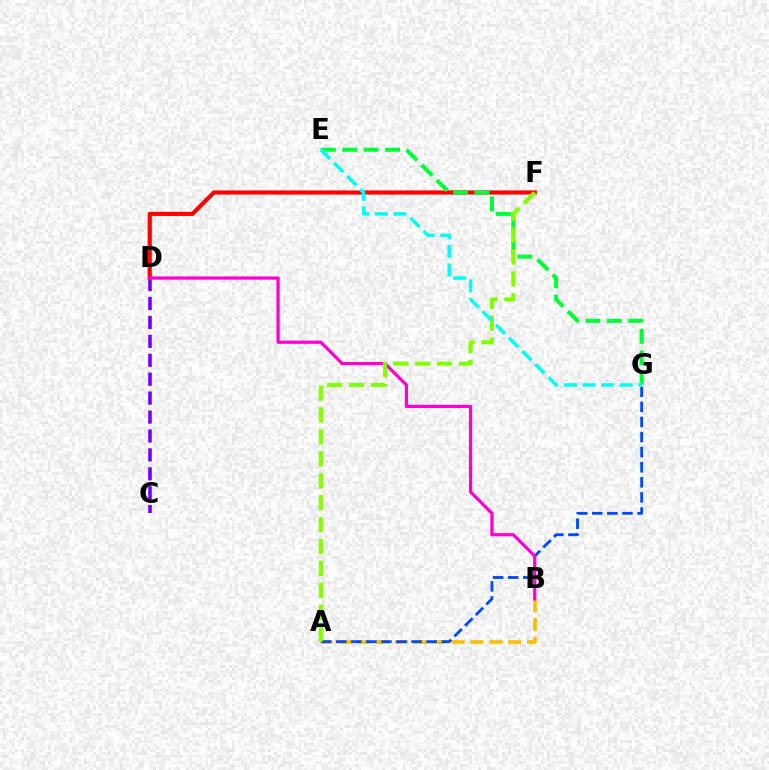{('C', 'D'): [{'color': '#7200ff', 'line_style': 'dashed', 'thickness': 2.57}], ('A', 'B'): [{'color': '#ffbd00', 'line_style': 'dashed', 'thickness': 2.57}], ('D', 'F'): [{'color': '#ff0000', 'line_style': 'solid', 'thickness': 3.0}], ('E', 'G'): [{'color': '#00ff39', 'line_style': 'dashed', 'thickness': 2.91}, {'color': '#00fff6', 'line_style': 'dashed', 'thickness': 2.53}], ('A', 'G'): [{'color': '#004bff', 'line_style': 'dashed', 'thickness': 2.05}], ('B', 'D'): [{'color': '#ff00cf', 'line_style': 'solid', 'thickness': 2.32}], ('A', 'F'): [{'color': '#84ff00', 'line_style': 'dashed', 'thickness': 2.98}]}